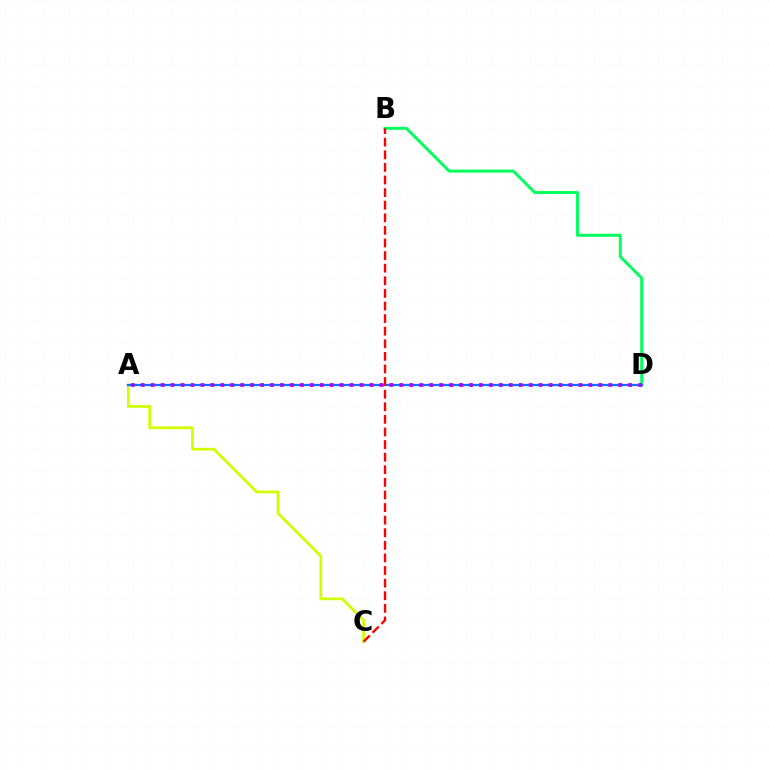{('B', 'D'): [{'color': '#00ff5c', 'line_style': 'solid', 'thickness': 2.11}], ('A', 'C'): [{'color': '#d1ff00', 'line_style': 'solid', 'thickness': 1.98}], ('A', 'D'): [{'color': '#0074ff', 'line_style': 'solid', 'thickness': 1.62}, {'color': '#b900ff', 'line_style': 'dotted', 'thickness': 2.7}], ('B', 'C'): [{'color': '#ff0000', 'line_style': 'dashed', 'thickness': 1.71}]}